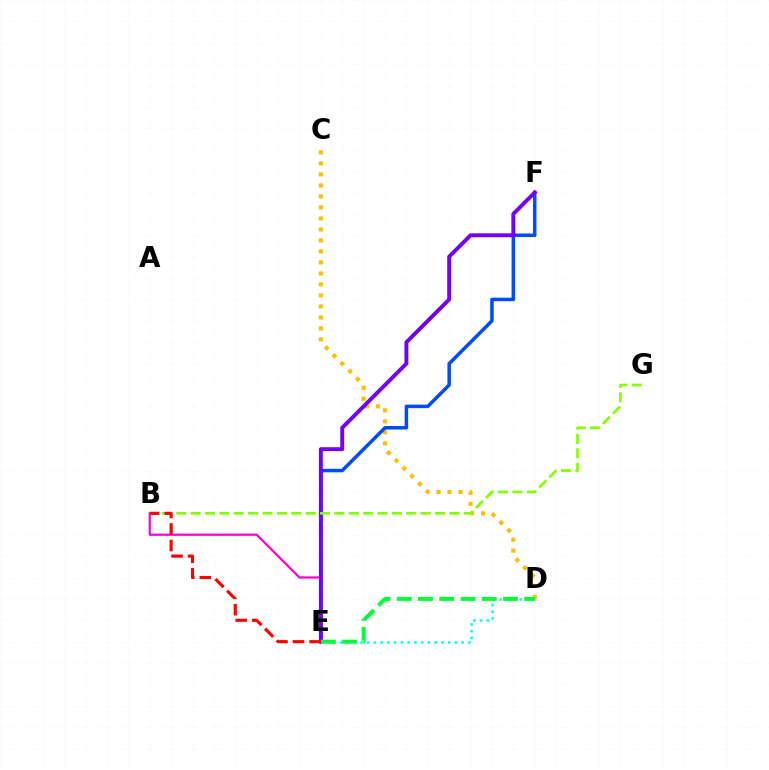{('C', 'D'): [{'color': '#ffbd00', 'line_style': 'dotted', 'thickness': 2.99}], ('E', 'F'): [{'color': '#004bff', 'line_style': 'solid', 'thickness': 2.53}, {'color': '#7200ff', 'line_style': 'solid', 'thickness': 2.82}], ('B', 'E'): [{'color': '#ff00cf', 'line_style': 'solid', 'thickness': 1.6}, {'color': '#ff0000', 'line_style': 'dashed', 'thickness': 2.25}], ('D', 'E'): [{'color': '#00fff6', 'line_style': 'dotted', 'thickness': 1.83}, {'color': '#00ff39', 'line_style': 'dashed', 'thickness': 2.89}], ('B', 'G'): [{'color': '#84ff00', 'line_style': 'dashed', 'thickness': 1.95}]}